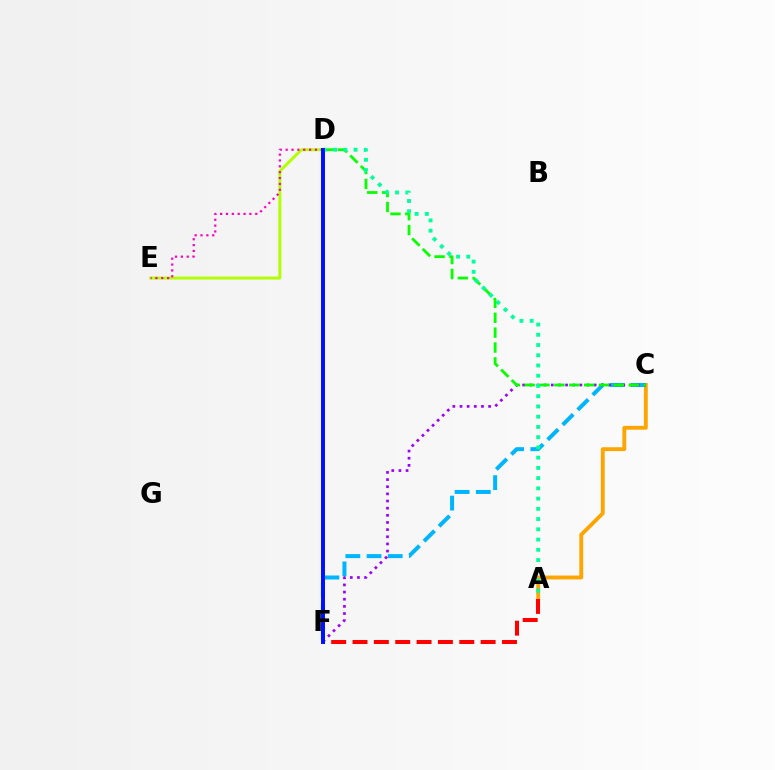{('A', 'C'): [{'color': '#ffa500', 'line_style': 'solid', 'thickness': 2.78}], ('C', 'F'): [{'color': '#00b5ff', 'line_style': 'dashed', 'thickness': 2.88}, {'color': '#9b00ff', 'line_style': 'dotted', 'thickness': 1.94}], ('A', 'F'): [{'color': '#ff0000', 'line_style': 'dashed', 'thickness': 2.9}], ('C', 'D'): [{'color': '#08ff00', 'line_style': 'dashed', 'thickness': 2.02}], ('D', 'E'): [{'color': '#b3ff00', 'line_style': 'solid', 'thickness': 2.14}, {'color': '#ff00bd', 'line_style': 'dotted', 'thickness': 1.59}], ('A', 'D'): [{'color': '#00ff9d', 'line_style': 'dotted', 'thickness': 2.78}], ('D', 'F'): [{'color': '#0010ff', 'line_style': 'solid', 'thickness': 2.85}]}